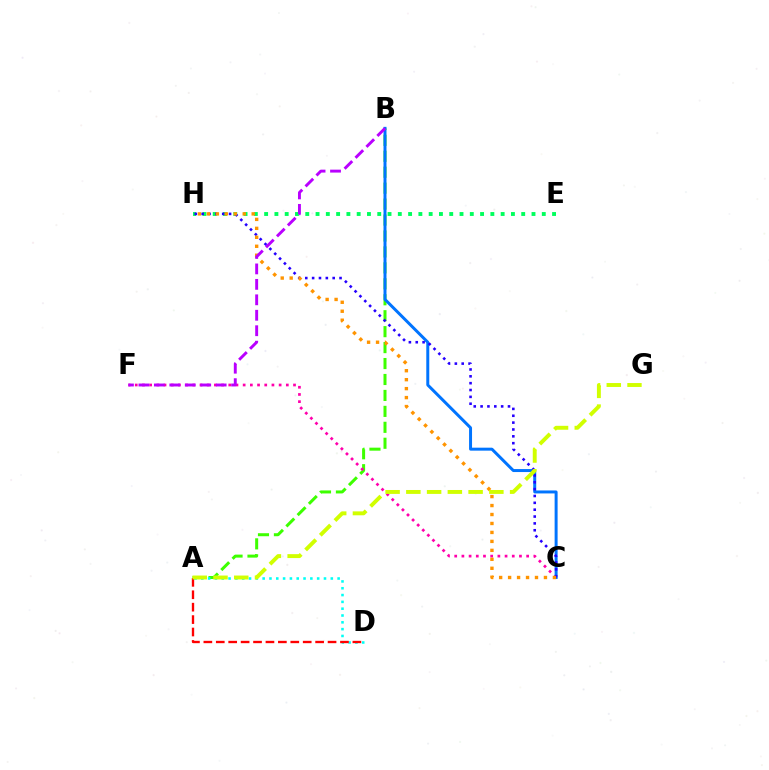{('A', 'B'): [{'color': '#3dff00', 'line_style': 'dashed', 'thickness': 2.17}], ('C', 'F'): [{'color': '#ff00ac', 'line_style': 'dotted', 'thickness': 1.95}], ('E', 'H'): [{'color': '#00ff5c', 'line_style': 'dotted', 'thickness': 2.79}], ('A', 'D'): [{'color': '#00fff6', 'line_style': 'dotted', 'thickness': 1.85}, {'color': '#ff0000', 'line_style': 'dashed', 'thickness': 1.69}], ('B', 'C'): [{'color': '#0074ff', 'line_style': 'solid', 'thickness': 2.14}], ('C', 'H'): [{'color': '#2500ff', 'line_style': 'dotted', 'thickness': 1.86}, {'color': '#ff9400', 'line_style': 'dotted', 'thickness': 2.43}], ('B', 'F'): [{'color': '#b900ff', 'line_style': 'dashed', 'thickness': 2.1}], ('A', 'G'): [{'color': '#d1ff00', 'line_style': 'dashed', 'thickness': 2.82}]}